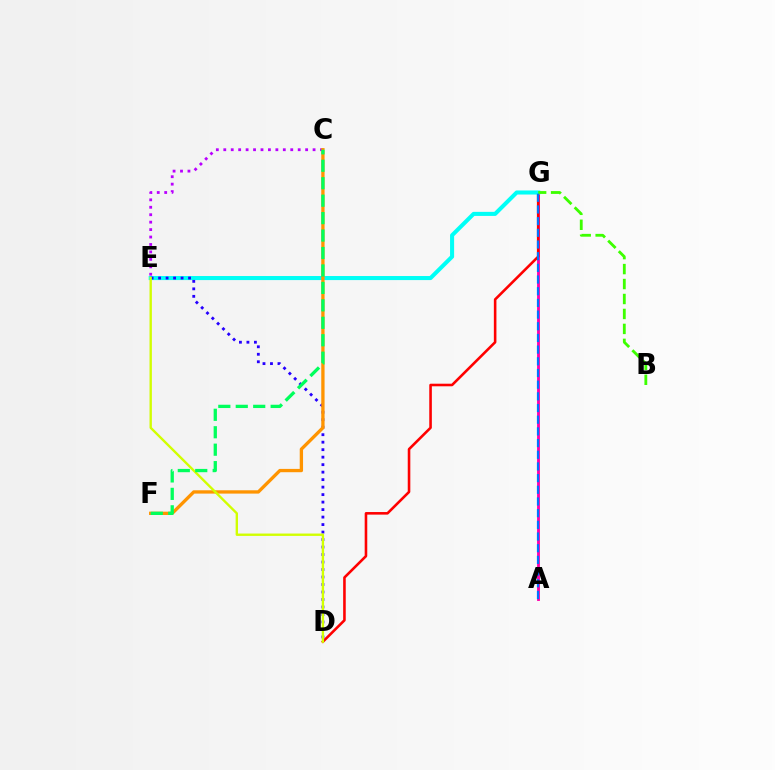{('A', 'G'): [{'color': '#ff00ac', 'line_style': 'solid', 'thickness': 2.06}, {'color': '#0074ff', 'line_style': 'dashed', 'thickness': 1.59}], ('D', 'G'): [{'color': '#ff0000', 'line_style': 'solid', 'thickness': 1.86}], ('C', 'E'): [{'color': '#b900ff', 'line_style': 'dotted', 'thickness': 2.02}], ('E', 'G'): [{'color': '#00fff6', 'line_style': 'solid', 'thickness': 2.92}], ('B', 'G'): [{'color': '#3dff00', 'line_style': 'dashed', 'thickness': 2.03}], ('D', 'E'): [{'color': '#2500ff', 'line_style': 'dotted', 'thickness': 2.04}, {'color': '#d1ff00', 'line_style': 'solid', 'thickness': 1.7}], ('C', 'F'): [{'color': '#ff9400', 'line_style': 'solid', 'thickness': 2.39}, {'color': '#00ff5c', 'line_style': 'dashed', 'thickness': 2.37}]}